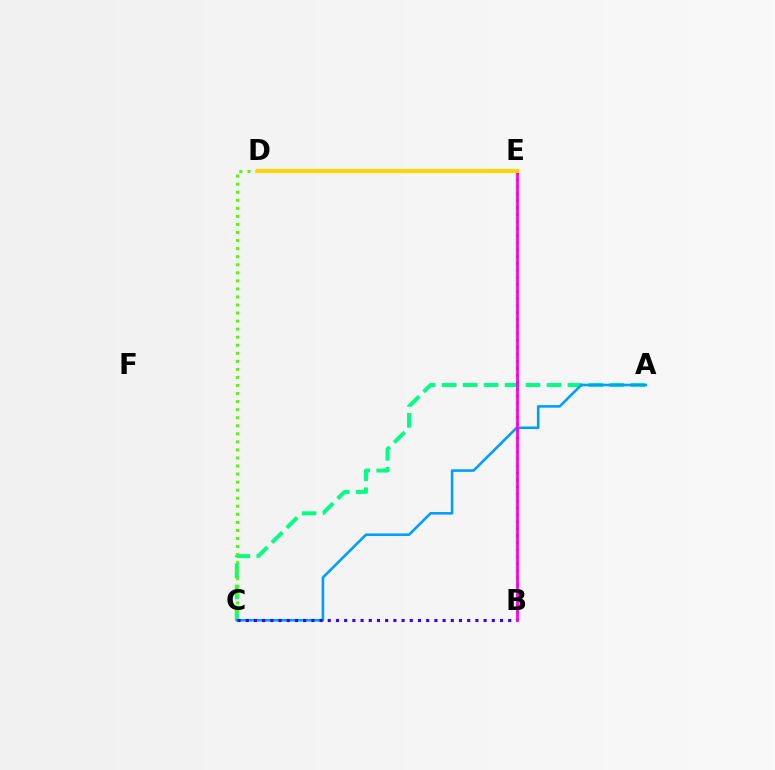{('A', 'C'): [{'color': '#00ff86', 'line_style': 'dashed', 'thickness': 2.85}, {'color': '#009eff', 'line_style': 'solid', 'thickness': 1.87}], ('B', 'E'): [{'color': '#ff0000', 'line_style': 'dotted', 'thickness': 1.9}, {'color': '#ff00ed', 'line_style': 'solid', 'thickness': 1.99}], ('C', 'D'): [{'color': '#4fff00', 'line_style': 'dotted', 'thickness': 2.19}], ('B', 'C'): [{'color': '#3700ff', 'line_style': 'dotted', 'thickness': 2.23}], ('D', 'E'): [{'color': '#ffd500', 'line_style': 'solid', 'thickness': 2.94}]}